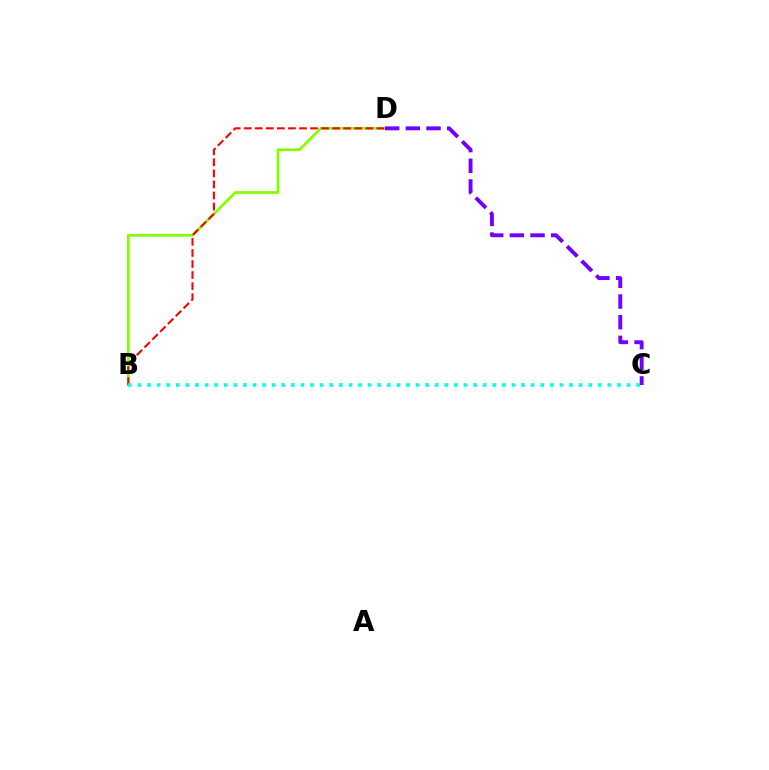{('B', 'D'): [{'color': '#84ff00', 'line_style': 'solid', 'thickness': 2.0}, {'color': '#ff0000', 'line_style': 'dashed', 'thickness': 1.5}], ('C', 'D'): [{'color': '#7200ff', 'line_style': 'dashed', 'thickness': 2.81}], ('B', 'C'): [{'color': '#00fff6', 'line_style': 'dotted', 'thickness': 2.61}]}